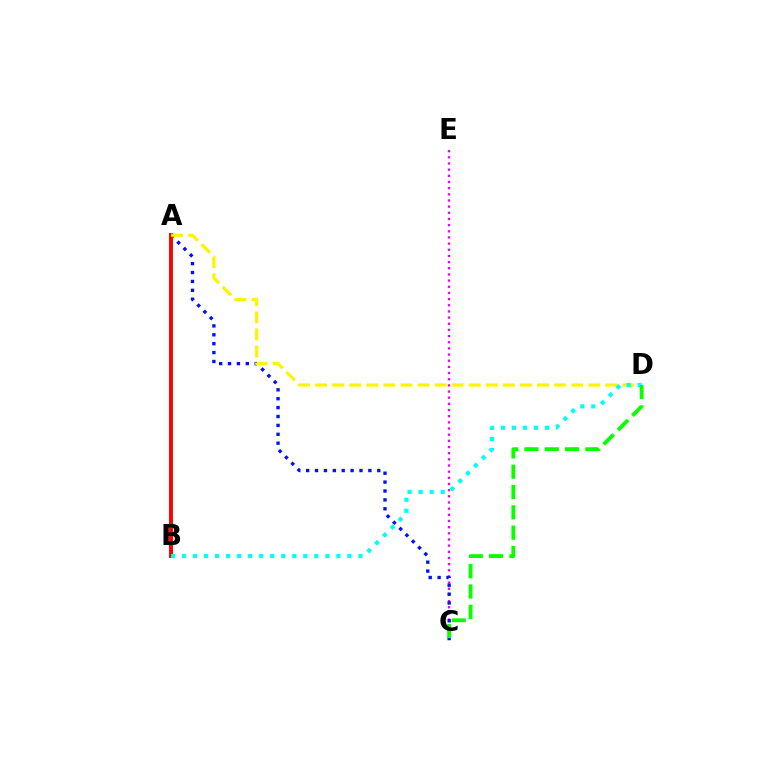{('C', 'E'): [{'color': '#ee00ff', 'line_style': 'dotted', 'thickness': 1.67}], ('A', 'C'): [{'color': '#0010ff', 'line_style': 'dotted', 'thickness': 2.42}], ('A', 'B'): [{'color': '#ff0000', 'line_style': 'solid', 'thickness': 2.83}], ('A', 'D'): [{'color': '#fcf500', 'line_style': 'dashed', 'thickness': 2.32}], ('B', 'D'): [{'color': '#00fff6', 'line_style': 'dotted', 'thickness': 3.0}], ('C', 'D'): [{'color': '#08ff00', 'line_style': 'dashed', 'thickness': 2.76}]}